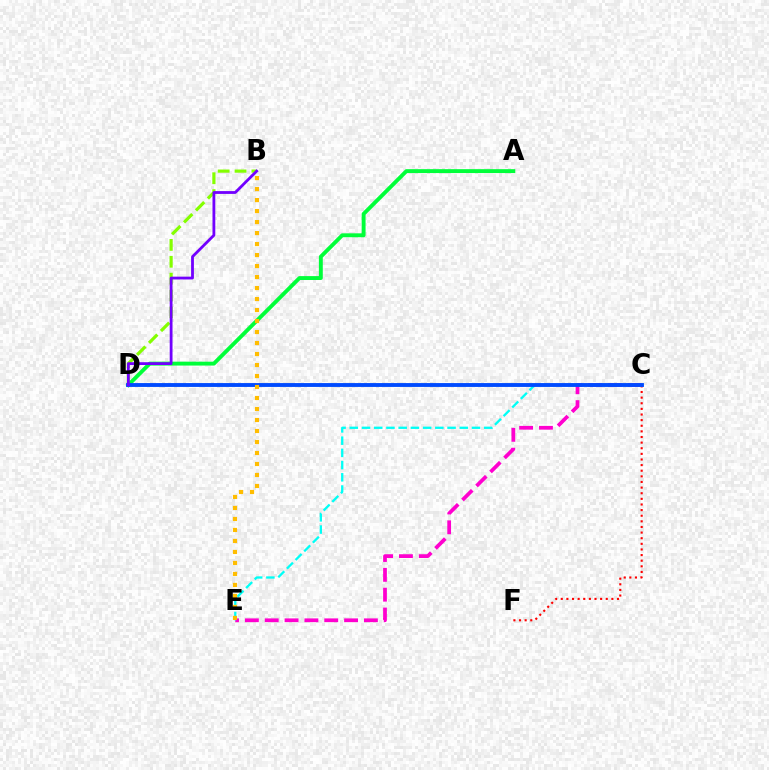{('B', 'D'): [{'color': '#84ff00', 'line_style': 'dashed', 'thickness': 2.29}, {'color': '#7200ff', 'line_style': 'solid', 'thickness': 2.02}], ('C', 'E'): [{'color': '#ff00cf', 'line_style': 'dashed', 'thickness': 2.7}, {'color': '#00fff6', 'line_style': 'dashed', 'thickness': 1.66}], ('A', 'D'): [{'color': '#00ff39', 'line_style': 'solid', 'thickness': 2.81}], ('C', 'F'): [{'color': '#ff0000', 'line_style': 'dotted', 'thickness': 1.53}], ('C', 'D'): [{'color': '#004bff', 'line_style': 'solid', 'thickness': 2.78}], ('B', 'E'): [{'color': '#ffbd00', 'line_style': 'dotted', 'thickness': 2.99}]}